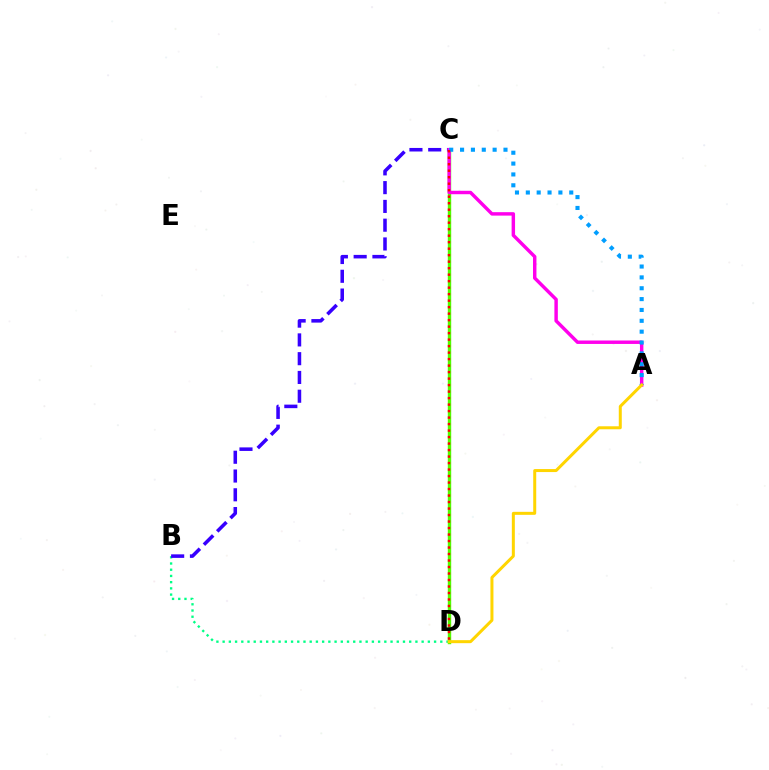{('B', 'D'): [{'color': '#00ff86', 'line_style': 'dotted', 'thickness': 1.69}], ('B', 'C'): [{'color': '#3700ff', 'line_style': 'dashed', 'thickness': 2.55}], ('C', 'D'): [{'color': '#4fff00', 'line_style': 'solid', 'thickness': 2.45}, {'color': '#ff0000', 'line_style': 'dotted', 'thickness': 1.77}], ('A', 'C'): [{'color': '#ff00ed', 'line_style': 'solid', 'thickness': 2.48}, {'color': '#009eff', 'line_style': 'dotted', 'thickness': 2.95}], ('A', 'D'): [{'color': '#ffd500', 'line_style': 'solid', 'thickness': 2.16}]}